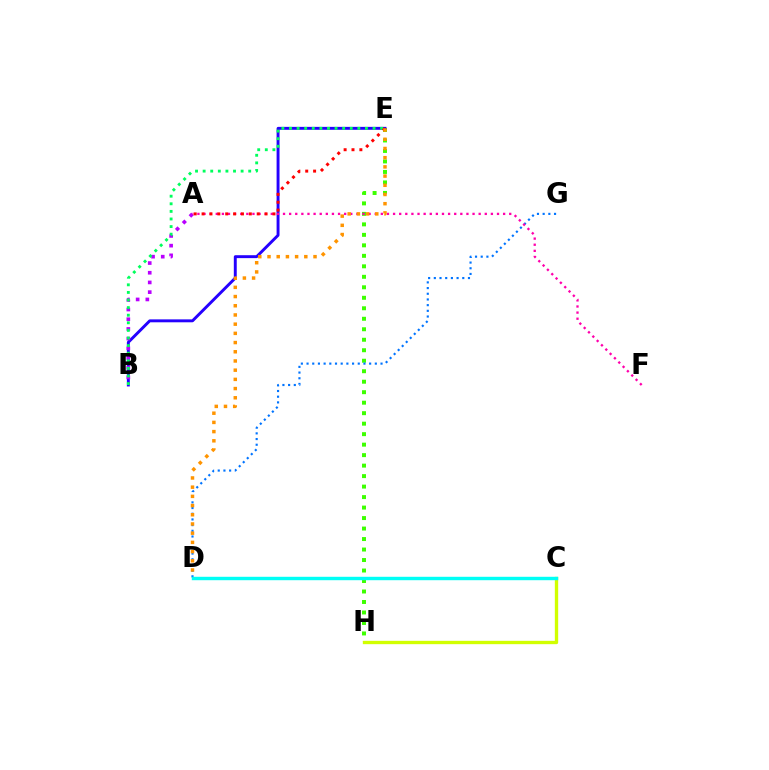{('E', 'H'): [{'color': '#3dff00', 'line_style': 'dotted', 'thickness': 2.85}], ('B', 'E'): [{'color': '#2500ff', 'line_style': 'solid', 'thickness': 2.1}, {'color': '#00ff5c', 'line_style': 'dotted', 'thickness': 2.06}], ('C', 'H'): [{'color': '#d1ff00', 'line_style': 'solid', 'thickness': 2.41}], ('A', 'B'): [{'color': '#b900ff', 'line_style': 'dotted', 'thickness': 2.63}], ('D', 'G'): [{'color': '#0074ff', 'line_style': 'dotted', 'thickness': 1.55}], ('C', 'D'): [{'color': '#00fff6', 'line_style': 'solid', 'thickness': 2.46}], ('A', 'F'): [{'color': '#ff00ac', 'line_style': 'dotted', 'thickness': 1.66}], ('A', 'E'): [{'color': '#ff0000', 'line_style': 'dotted', 'thickness': 2.14}], ('D', 'E'): [{'color': '#ff9400', 'line_style': 'dotted', 'thickness': 2.5}]}